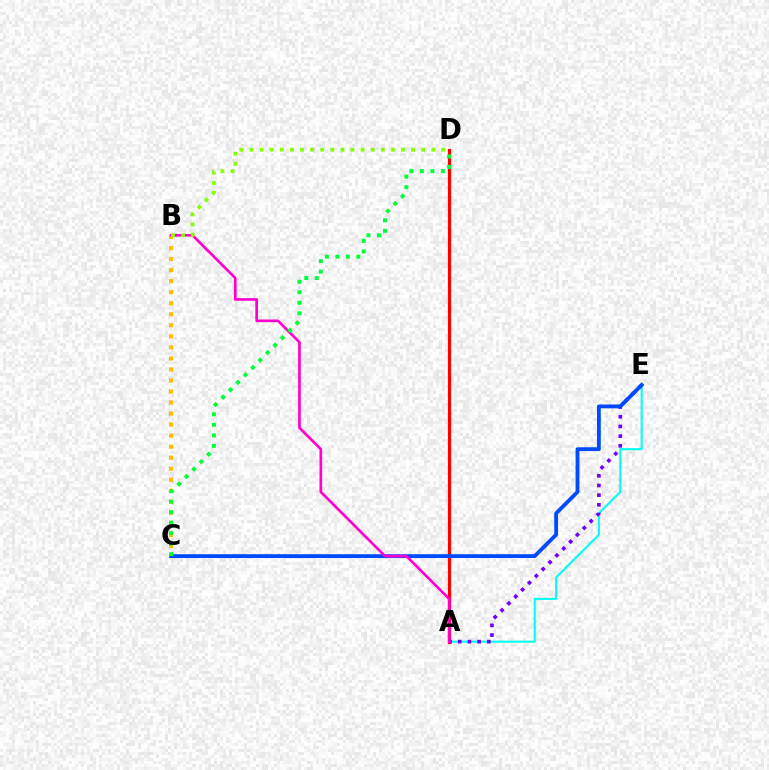{('A', 'D'): [{'color': '#ff0000', 'line_style': 'solid', 'thickness': 2.31}], ('A', 'E'): [{'color': '#00fff6', 'line_style': 'solid', 'thickness': 1.51}, {'color': '#7200ff', 'line_style': 'dotted', 'thickness': 2.63}], ('C', 'E'): [{'color': '#004bff', 'line_style': 'solid', 'thickness': 2.75}], ('B', 'C'): [{'color': '#ffbd00', 'line_style': 'dotted', 'thickness': 3.0}], ('A', 'B'): [{'color': '#ff00cf', 'line_style': 'solid', 'thickness': 1.92}], ('C', 'D'): [{'color': '#00ff39', 'line_style': 'dotted', 'thickness': 2.85}], ('B', 'D'): [{'color': '#84ff00', 'line_style': 'dotted', 'thickness': 2.74}]}